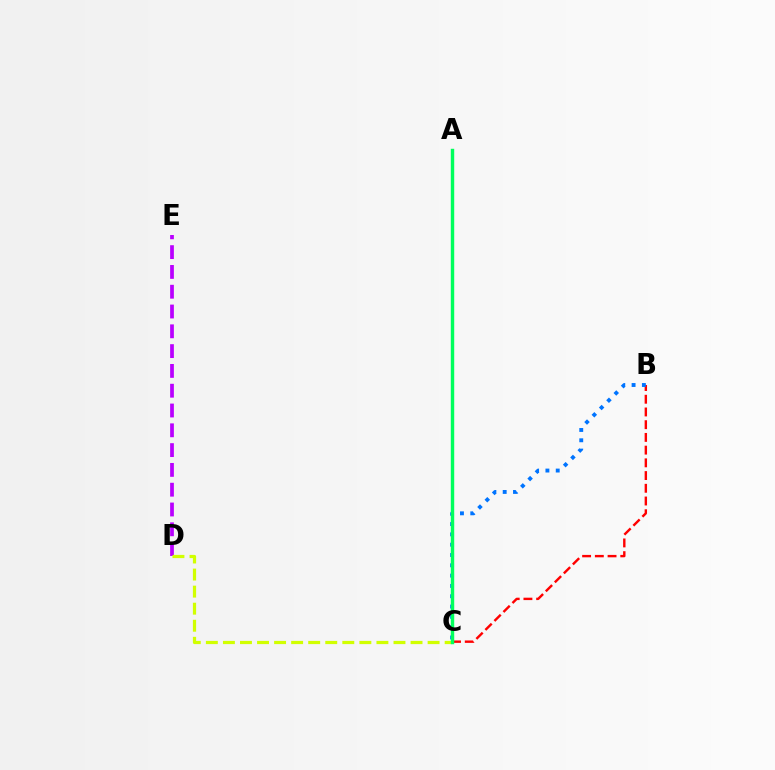{('B', 'C'): [{'color': '#ff0000', 'line_style': 'dashed', 'thickness': 1.73}, {'color': '#0074ff', 'line_style': 'dotted', 'thickness': 2.8}], ('D', 'E'): [{'color': '#b900ff', 'line_style': 'dashed', 'thickness': 2.69}], ('C', 'D'): [{'color': '#d1ff00', 'line_style': 'dashed', 'thickness': 2.32}], ('A', 'C'): [{'color': '#00ff5c', 'line_style': 'solid', 'thickness': 2.46}]}